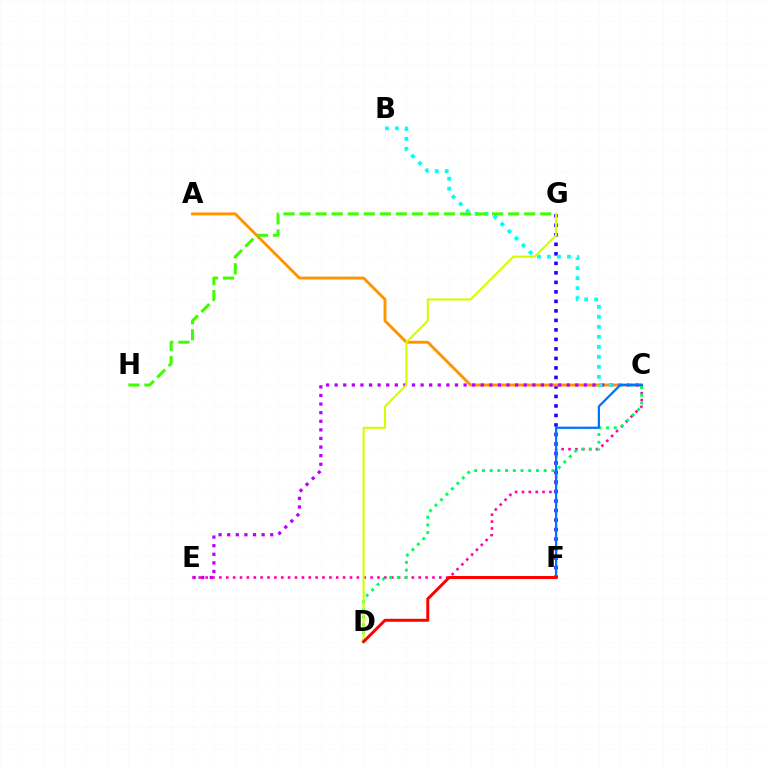{('F', 'G'): [{'color': '#2500ff', 'line_style': 'dotted', 'thickness': 2.58}], ('A', 'C'): [{'color': '#ff9400', 'line_style': 'solid', 'thickness': 2.08}], ('C', 'E'): [{'color': '#b900ff', 'line_style': 'dotted', 'thickness': 2.34}, {'color': '#ff00ac', 'line_style': 'dotted', 'thickness': 1.87}], ('B', 'C'): [{'color': '#00fff6', 'line_style': 'dotted', 'thickness': 2.72}], ('G', 'H'): [{'color': '#3dff00', 'line_style': 'dashed', 'thickness': 2.18}], ('C', 'D'): [{'color': '#00ff5c', 'line_style': 'dotted', 'thickness': 2.1}], ('C', 'F'): [{'color': '#0074ff', 'line_style': 'solid', 'thickness': 1.62}], ('D', 'G'): [{'color': '#d1ff00', 'line_style': 'solid', 'thickness': 1.52}], ('D', 'F'): [{'color': '#ff0000', 'line_style': 'solid', 'thickness': 2.14}]}